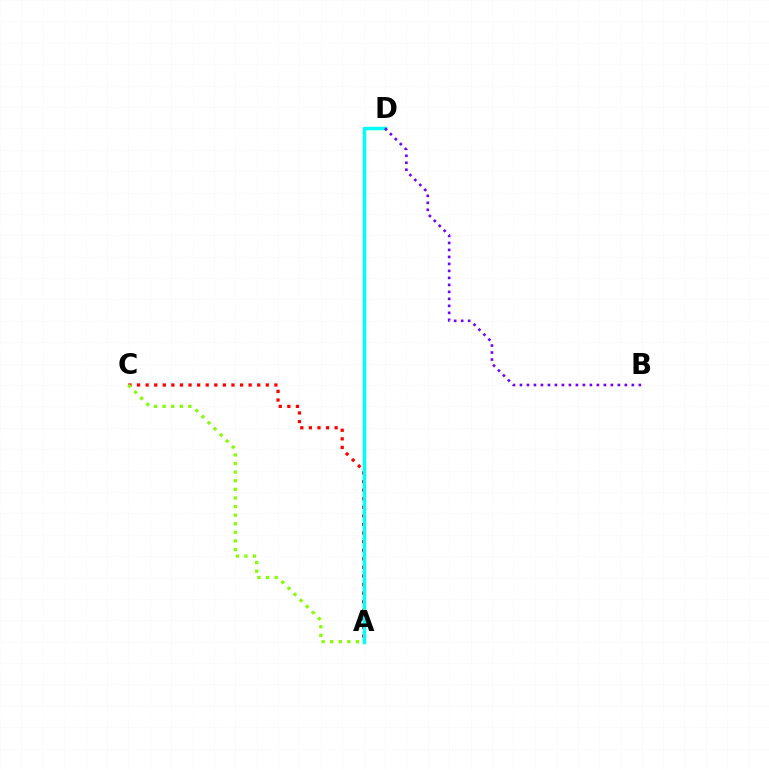{('A', 'C'): [{'color': '#ff0000', 'line_style': 'dotted', 'thickness': 2.33}, {'color': '#84ff00', 'line_style': 'dotted', 'thickness': 2.34}], ('A', 'D'): [{'color': '#00fff6', 'line_style': 'solid', 'thickness': 2.5}], ('B', 'D'): [{'color': '#7200ff', 'line_style': 'dotted', 'thickness': 1.9}]}